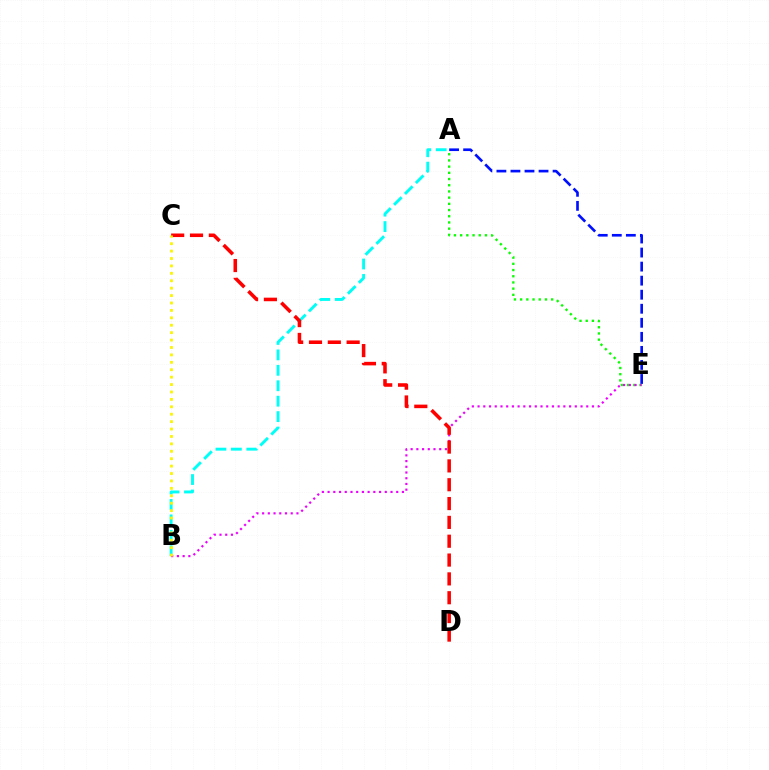{('A', 'E'): [{'color': '#08ff00', 'line_style': 'dotted', 'thickness': 1.69}, {'color': '#0010ff', 'line_style': 'dashed', 'thickness': 1.91}], ('A', 'B'): [{'color': '#00fff6', 'line_style': 'dashed', 'thickness': 2.1}], ('B', 'E'): [{'color': '#ee00ff', 'line_style': 'dotted', 'thickness': 1.55}], ('C', 'D'): [{'color': '#ff0000', 'line_style': 'dashed', 'thickness': 2.56}], ('B', 'C'): [{'color': '#fcf500', 'line_style': 'dotted', 'thickness': 2.01}]}